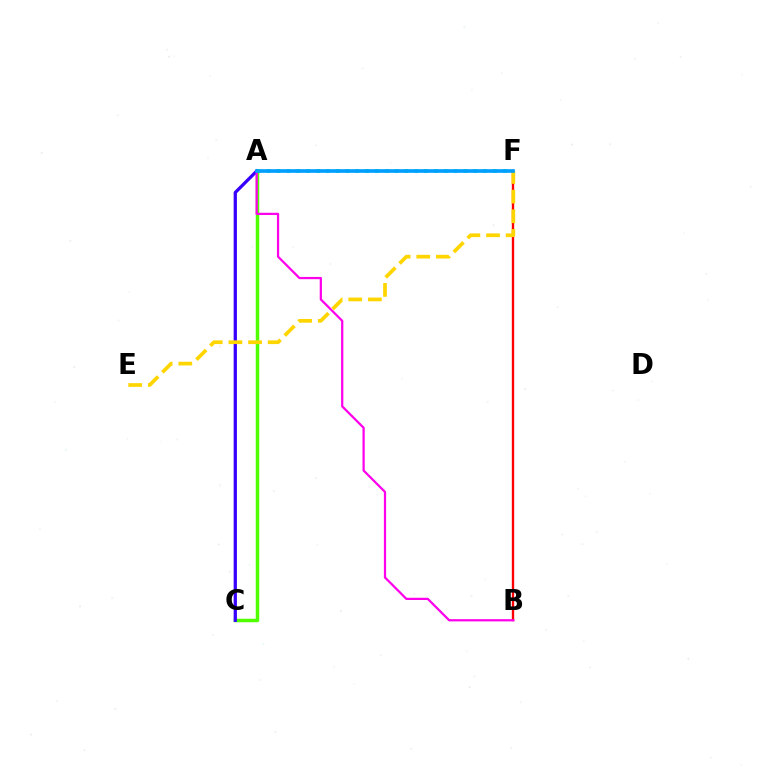{('A', 'F'): [{'color': '#00ff86', 'line_style': 'dotted', 'thickness': 2.67}, {'color': '#009eff', 'line_style': 'solid', 'thickness': 2.63}], ('B', 'F'): [{'color': '#ff0000', 'line_style': 'solid', 'thickness': 1.69}], ('A', 'C'): [{'color': '#4fff00', 'line_style': 'solid', 'thickness': 2.51}, {'color': '#3700ff', 'line_style': 'solid', 'thickness': 2.35}], ('A', 'B'): [{'color': '#ff00ed', 'line_style': 'solid', 'thickness': 1.61}], ('E', 'F'): [{'color': '#ffd500', 'line_style': 'dashed', 'thickness': 2.67}]}